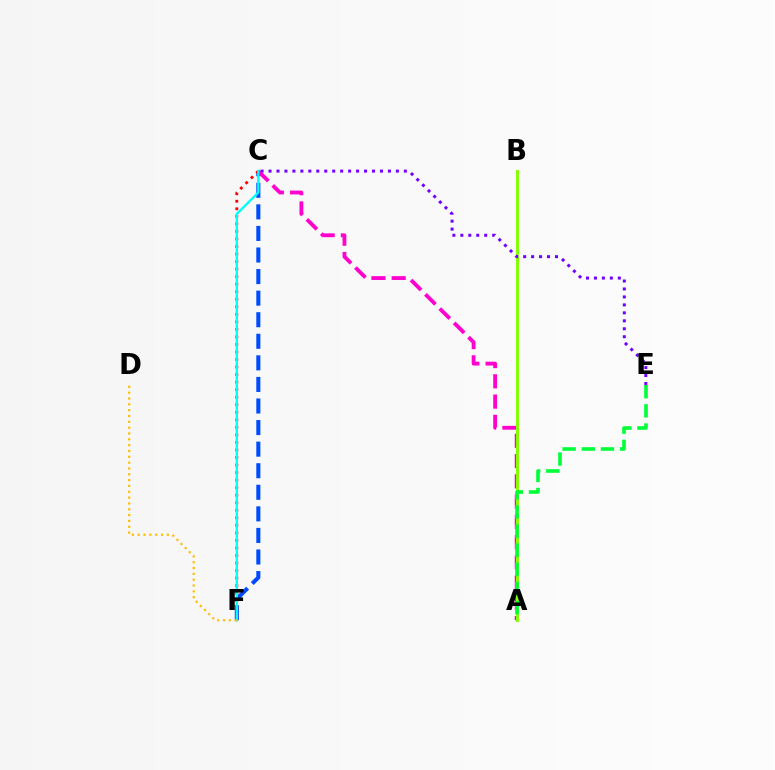{('C', 'F'): [{'color': '#004bff', 'line_style': 'dashed', 'thickness': 2.93}, {'color': '#ff0000', 'line_style': 'dotted', 'thickness': 2.05}, {'color': '#00fff6', 'line_style': 'solid', 'thickness': 1.7}], ('A', 'C'): [{'color': '#ff00cf', 'line_style': 'dashed', 'thickness': 2.75}], ('A', 'B'): [{'color': '#84ff00', 'line_style': 'solid', 'thickness': 2.12}], ('C', 'E'): [{'color': '#7200ff', 'line_style': 'dotted', 'thickness': 2.16}], ('D', 'F'): [{'color': '#ffbd00', 'line_style': 'dotted', 'thickness': 1.58}], ('A', 'E'): [{'color': '#00ff39', 'line_style': 'dashed', 'thickness': 2.6}]}